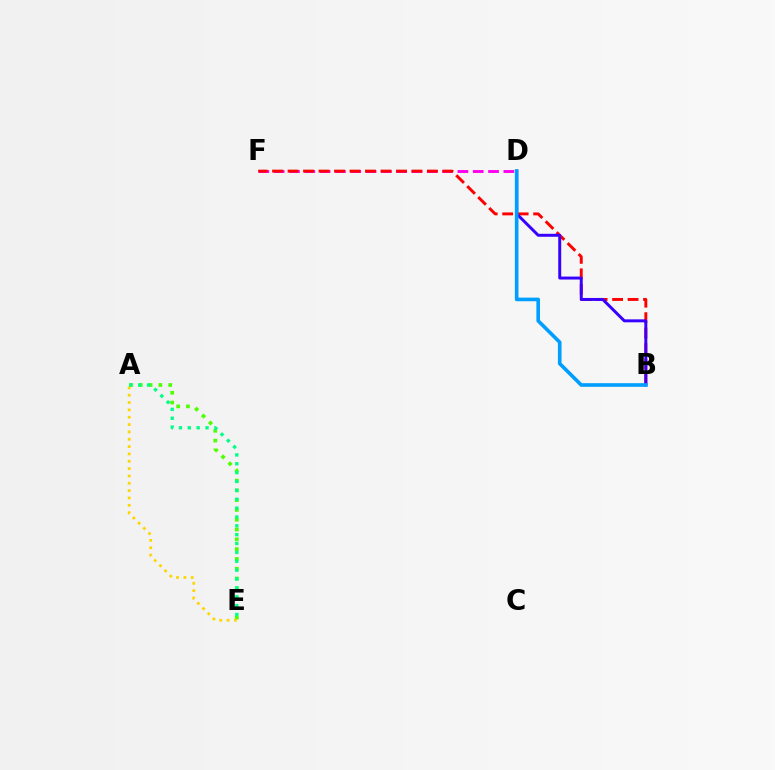{('A', 'E'): [{'color': '#4fff00', 'line_style': 'dotted', 'thickness': 2.66}, {'color': '#ffd500', 'line_style': 'dotted', 'thickness': 1.99}, {'color': '#00ff86', 'line_style': 'dotted', 'thickness': 2.41}], ('D', 'F'): [{'color': '#ff00ed', 'line_style': 'dashed', 'thickness': 2.08}], ('B', 'F'): [{'color': '#ff0000', 'line_style': 'dashed', 'thickness': 2.1}], ('B', 'D'): [{'color': '#3700ff', 'line_style': 'solid', 'thickness': 2.13}, {'color': '#009eff', 'line_style': 'solid', 'thickness': 2.61}]}